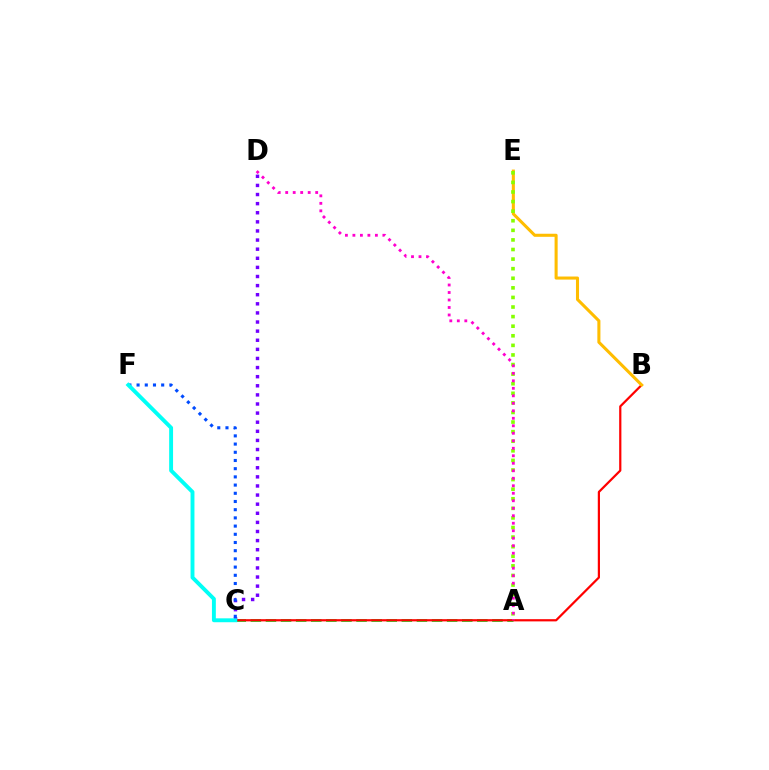{('A', 'C'): [{'color': '#00ff39', 'line_style': 'dashed', 'thickness': 2.05}], ('B', 'C'): [{'color': '#ff0000', 'line_style': 'solid', 'thickness': 1.59}], ('C', 'D'): [{'color': '#7200ff', 'line_style': 'dotted', 'thickness': 2.47}], ('C', 'F'): [{'color': '#004bff', 'line_style': 'dotted', 'thickness': 2.23}, {'color': '#00fff6', 'line_style': 'solid', 'thickness': 2.8}], ('B', 'E'): [{'color': '#ffbd00', 'line_style': 'solid', 'thickness': 2.2}], ('A', 'E'): [{'color': '#84ff00', 'line_style': 'dotted', 'thickness': 2.6}], ('A', 'D'): [{'color': '#ff00cf', 'line_style': 'dotted', 'thickness': 2.04}]}